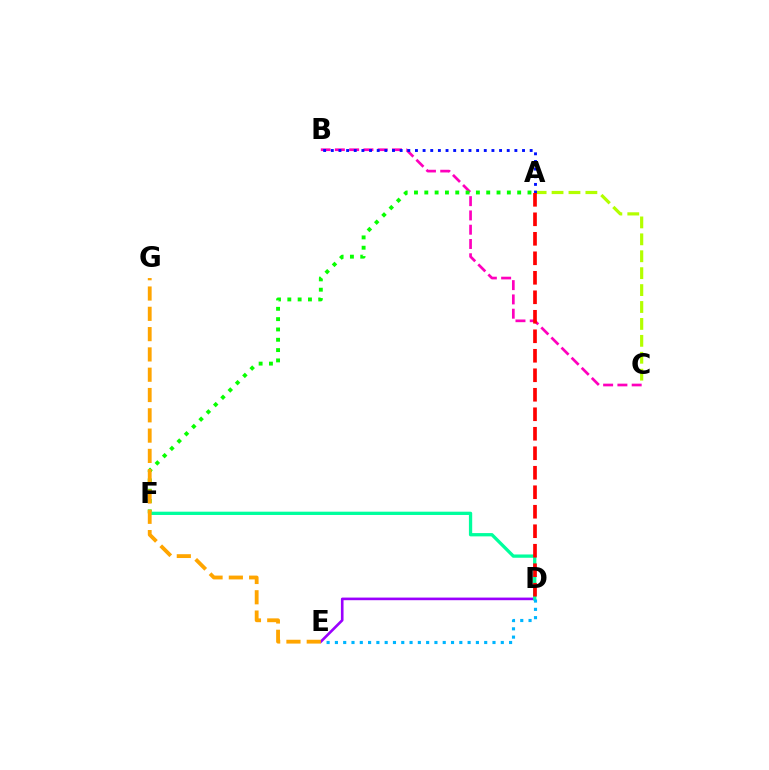{('A', 'C'): [{'color': '#b3ff00', 'line_style': 'dashed', 'thickness': 2.3}], ('D', 'E'): [{'color': '#9b00ff', 'line_style': 'solid', 'thickness': 1.89}, {'color': '#00b5ff', 'line_style': 'dotted', 'thickness': 2.25}], ('B', 'C'): [{'color': '#ff00bd', 'line_style': 'dashed', 'thickness': 1.94}], ('A', 'F'): [{'color': '#08ff00', 'line_style': 'dotted', 'thickness': 2.8}], ('D', 'F'): [{'color': '#00ff9d', 'line_style': 'solid', 'thickness': 2.37}], ('A', 'B'): [{'color': '#0010ff', 'line_style': 'dotted', 'thickness': 2.08}], ('E', 'G'): [{'color': '#ffa500', 'line_style': 'dashed', 'thickness': 2.76}], ('A', 'D'): [{'color': '#ff0000', 'line_style': 'dashed', 'thickness': 2.65}]}